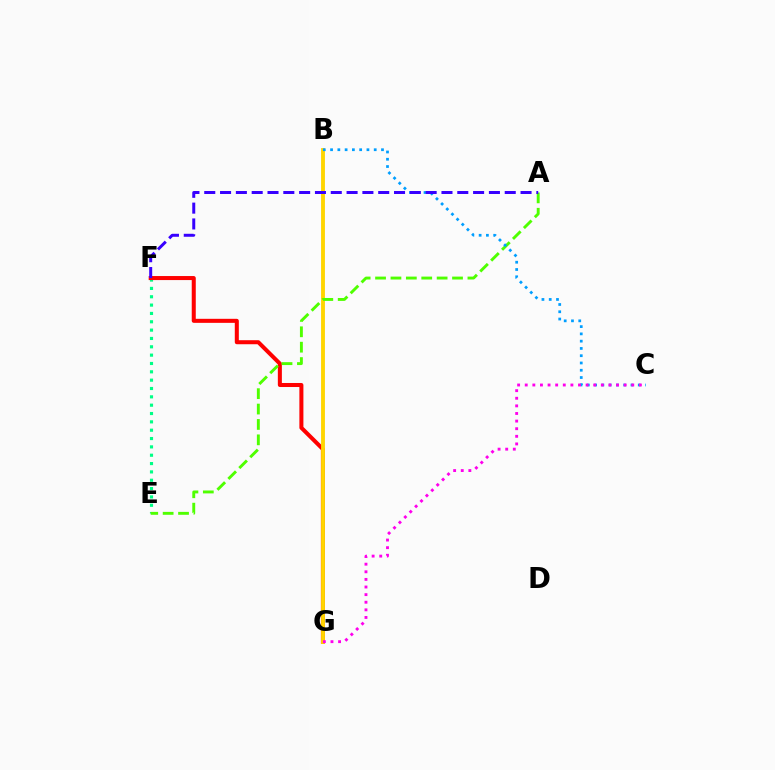{('E', 'F'): [{'color': '#00ff86', 'line_style': 'dotted', 'thickness': 2.27}], ('F', 'G'): [{'color': '#ff0000', 'line_style': 'solid', 'thickness': 2.9}], ('B', 'G'): [{'color': '#ffd500', 'line_style': 'solid', 'thickness': 2.78}], ('A', 'E'): [{'color': '#4fff00', 'line_style': 'dashed', 'thickness': 2.09}], ('B', 'C'): [{'color': '#009eff', 'line_style': 'dotted', 'thickness': 1.98}], ('A', 'F'): [{'color': '#3700ff', 'line_style': 'dashed', 'thickness': 2.15}], ('C', 'G'): [{'color': '#ff00ed', 'line_style': 'dotted', 'thickness': 2.07}]}